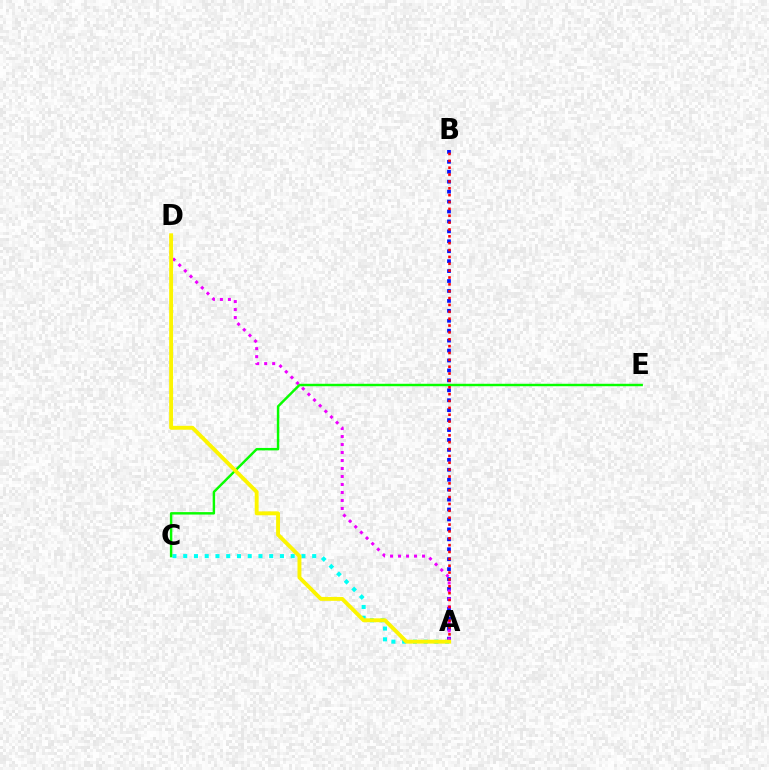{('A', 'B'): [{'color': '#0010ff', 'line_style': 'dotted', 'thickness': 2.7}, {'color': '#ff0000', 'line_style': 'dotted', 'thickness': 1.86}], ('A', 'C'): [{'color': '#00fff6', 'line_style': 'dotted', 'thickness': 2.92}], ('A', 'D'): [{'color': '#ee00ff', 'line_style': 'dotted', 'thickness': 2.17}, {'color': '#fcf500', 'line_style': 'solid', 'thickness': 2.8}], ('C', 'E'): [{'color': '#08ff00', 'line_style': 'solid', 'thickness': 1.76}]}